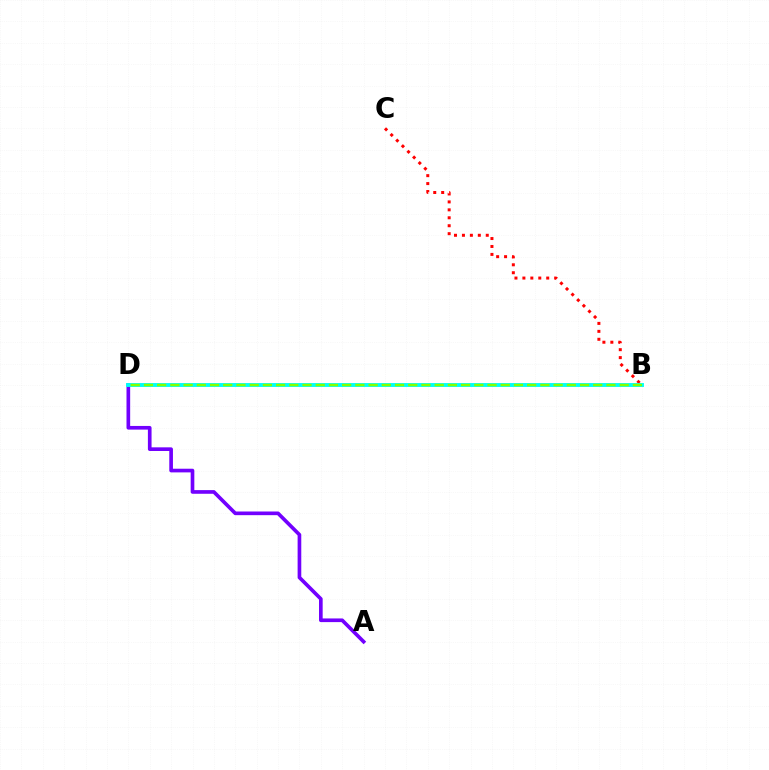{('A', 'D'): [{'color': '#7200ff', 'line_style': 'solid', 'thickness': 2.64}], ('B', 'C'): [{'color': '#ff0000', 'line_style': 'dotted', 'thickness': 2.16}], ('B', 'D'): [{'color': '#00fff6', 'line_style': 'solid', 'thickness': 2.79}, {'color': '#84ff00', 'line_style': 'dashed', 'thickness': 1.8}]}